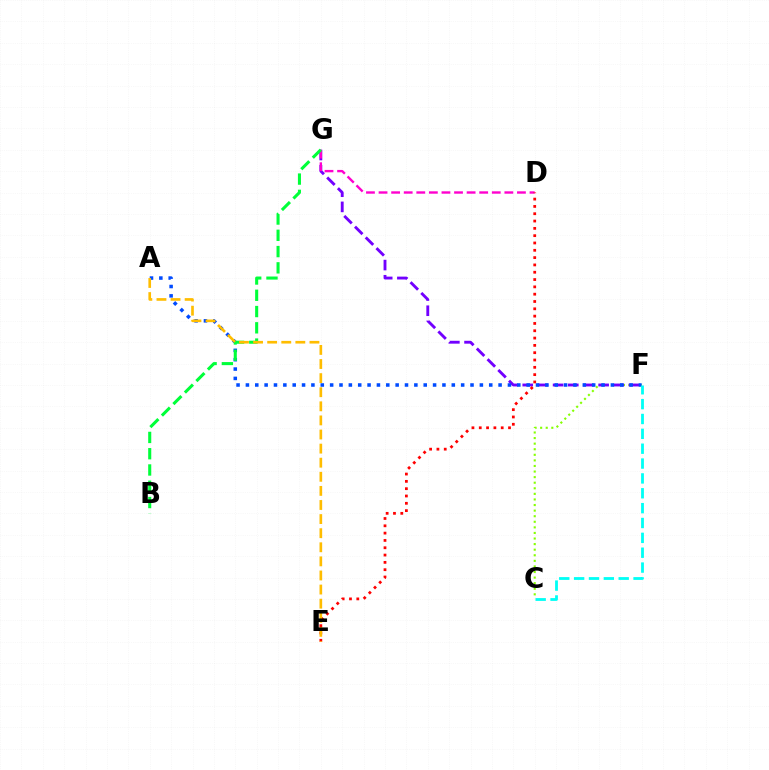{('C', 'F'): [{'color': '#84ff00', 'line_style': 'dotted', 'thickness': 1.52}, {'color': '#00fff6', 'line_style': 'dashed', 'thickness': 2.02}], ('F', 'G'): [{'color': '#7200ff', 'line_style': 'dashed', 'thickness': 2.06}], ('A', 'F'): [{'color': '#004bff', 'line_style': 'dotted', 'thickness': 2.54}], ('D', 'G'): [{'color': '#ff00cf', 'line_style': 'dashed', 'thickness': 1.71}], ('B', 'G'): [{'color': '#00ff39', 'line_style': 'dashed', 'thickness': 2.21}], ('D', 'E'): [{'color': '#ff0000', 'line_style': 'dotted', 'thickness': 1.99}], ('A', 'E'): [{'color': '#ffbd00', 'line_style': 'dashed', 'thickness': 1.91}]}